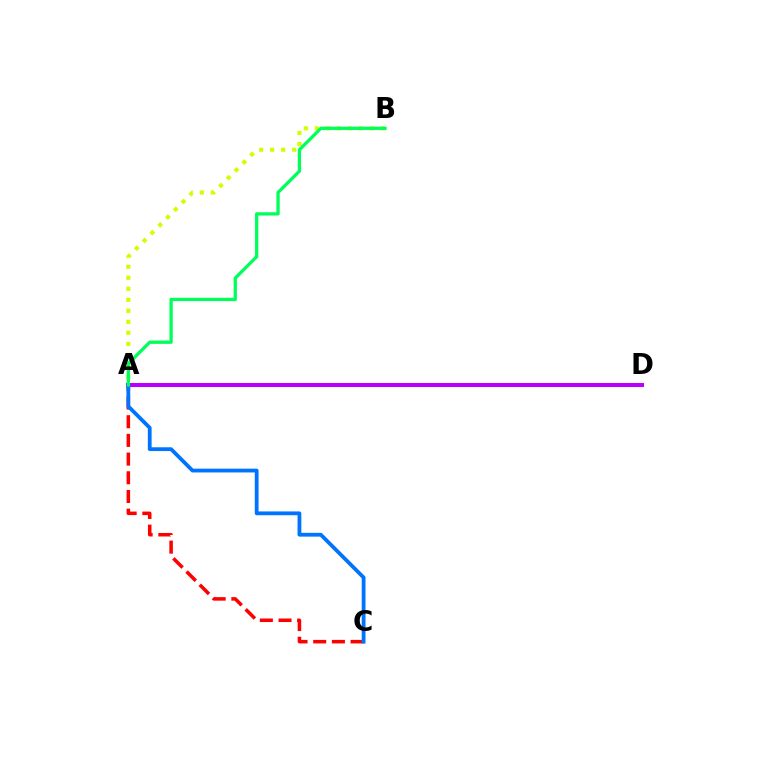{('A', 'B'): [{'color': '#d1ff00', 'line_style': 'dotted', 'thickness': 2.99}, {'color': '#00ff5c', 'line_style': 'solid', 'thickness': 2.37}], ('A', 'C'): [{'color': '#ff0000', 'line_style': 'dashed', 'thickness': 2.54}, {'color': '#0074ff', 'line_style': 'solid', 'thickness': 2.73}], ('A', 'D'): [{'color': '#b900ff', 'line_style': 'solid', 'thickness': 2.91}]}